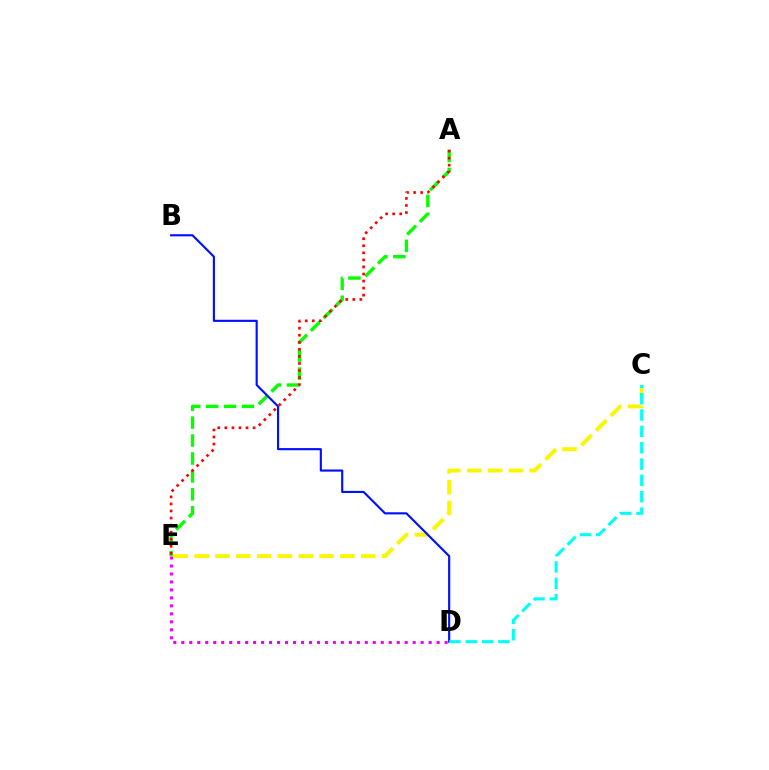{('A', 'E'): [{'color': '#08ff00', 'line_style': 'dashed', 'thickness': 2.44}, {'color': '#ff0000', 'line_style': 'dotted', 'thickness': 1.92}], ('C', 'E'): [{'color': '#fcf500', 'line_style': 'dashed', 'thickness': 2.83}], ('B', 'D'): [{'color': '#0010ff', 'line_style': 'solid', 'thickness': 1.54}], ('D', 'E'): [{'color': '#ee00ff', 'line_style': 'dotted', 'thickness': 2.17}], ('C', 'D'): [{'color': '#00fff6', 'line_style': 'dashed', 'thickness': 2.22}]}